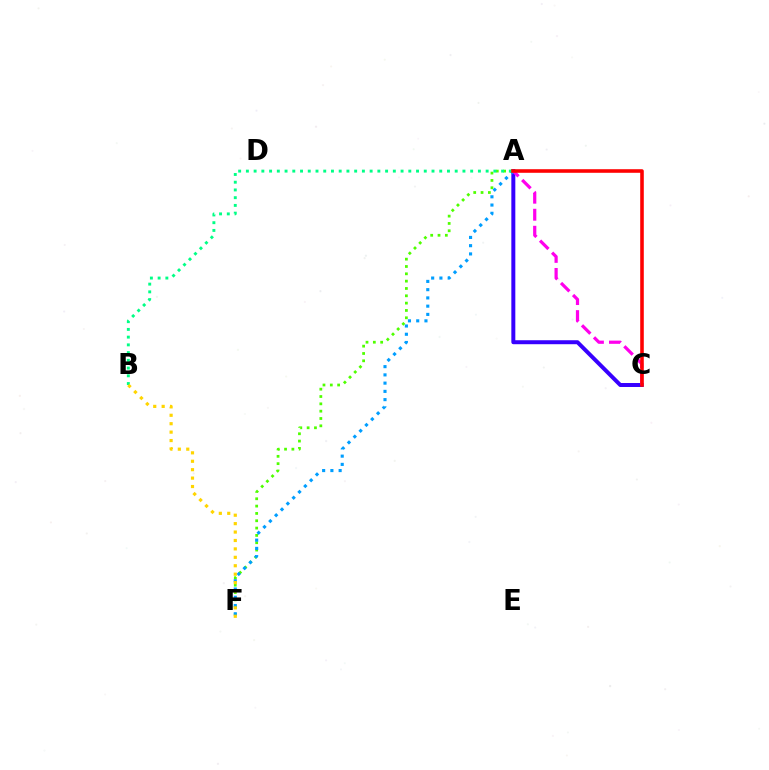{('A', 'C'): [{'color': '#3700ff', 'line_style': 'solid', 'thickness': 2.86}, {'color': '#ff00ed', 'line_style': 'dashed', 'thickness': 2.31}, {'color': '#ff0000', 'line_style': 'solid', 'thickness': 2.58}], ('A', 'F'): [{'color': '#4fff00', 'line_style': 'dotted', 'thickness': 1.99}, {'color': '#009eff', 'line_style': 'dotted', 'thickness': 2.24}], ('A', 'B'): [{'color': '#00ff86', 'line_style': 'dotted', 'thickness': 2.1}], ('B', 'F'): [{'color': '#ffd500', 'line_style': 'dotted', 'thickness': 2.29}]}